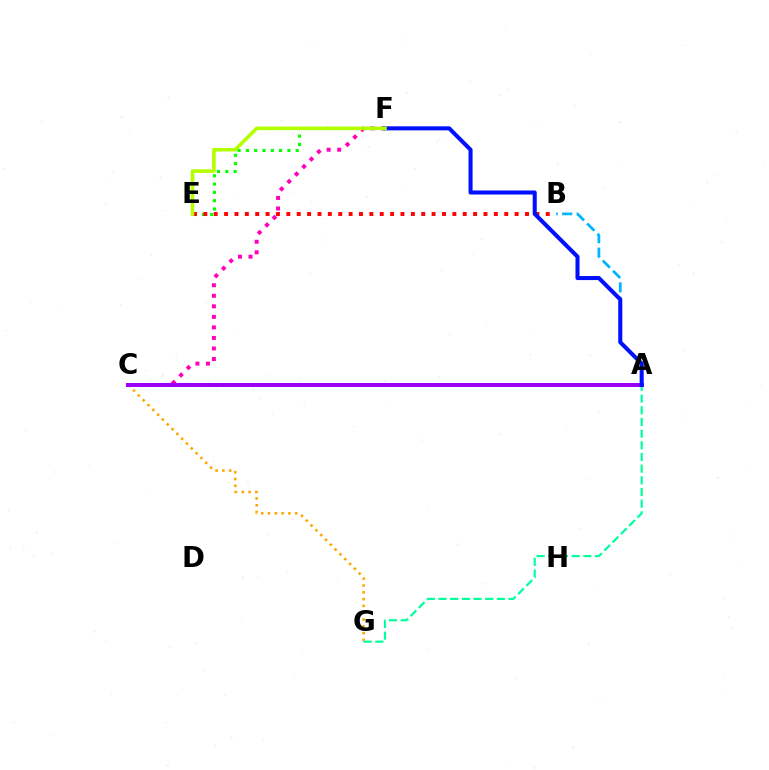{('C', 'F'): [{'color': '#ff00bd', 'line_style': 'dotted', 'thickness': 2.86}], ('E', 'F'): [{'color': '#08ff00', 'line_style': 'dotted', 'thickness': 2.26}, {'color': '#b3ff00', 'line_style': 'solid', 'thickness': 2.6}], ('C', 'G'): [{'color': '#ffa500', 'line_style': 'dotted', 'thickness': 1.85}], ('A', 'B'): [{'color': '#00b5ff', 'line_style': 'dashed', 'thickness': 1.97}], ('B', 'E'): [{'color': '#ff0000', 'line_style': 'dotted', 'thickness': 2.82}], ('A', 'C'): [{'color': '#9b00ff', 'line_style': 'solid', 'thickness': 2.89}], ('A', 'G'): [{'color': '#00ff9d', 'line_style': 'dashed', 'thickness': 1.59}], ('A', 'F'): [{'color': '#0010ff', 'line_style': 'solid', 'thickness': 2.91}]}